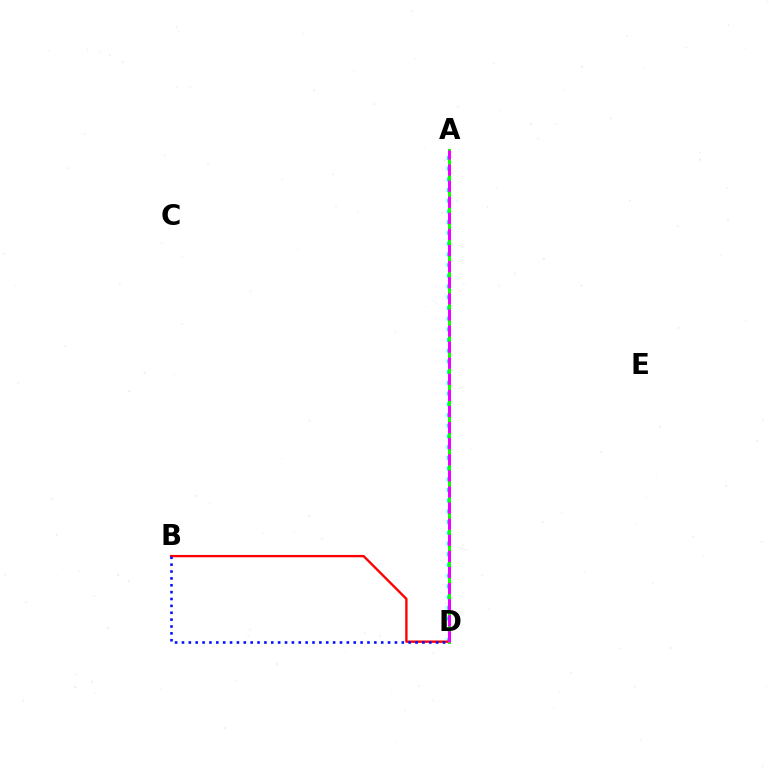{('A', 'D'): [{'color': '#fcf500', 'line_style': 'solid', 'thickness': 2.1}, {'color': '#00fff6', 'line_style': 'dotted', 'thickness': 2.91}, {'color': '#08ff00', 'line_style': 'solid', 'thickness': 2.1}, {'color': '#ee00ff', 'line_style': 'dashed', 'thickness': 2.19}], ('B', 'D'): [{'color': '#ff0000', 'line_style': 'solid', 'thickness': 1.7}, {'color': '#0010ff', 'line_style': 'dotted', 'thickness': 1.87}]}